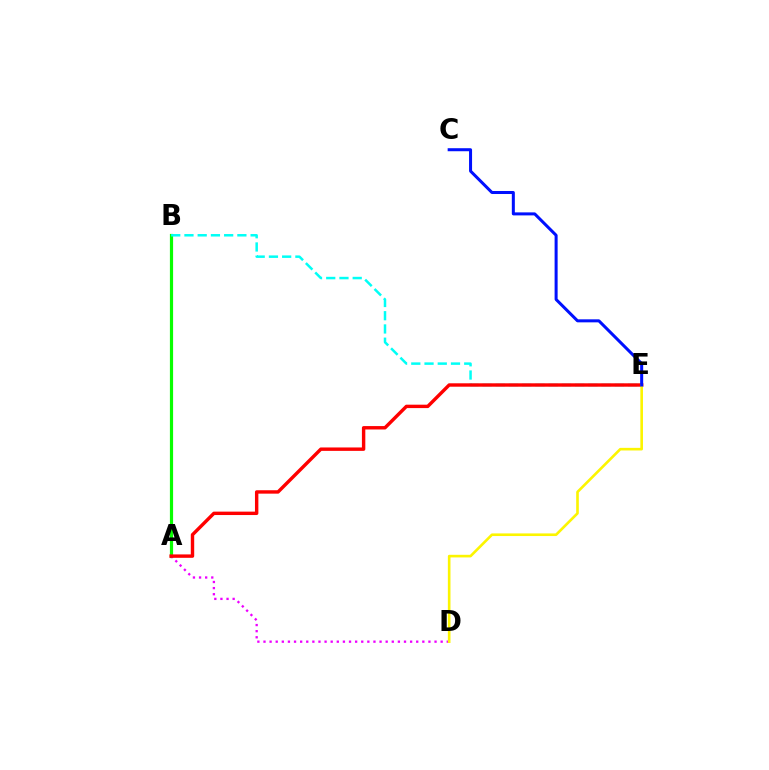{('A', 'B'): [{'color': '#08ff00', 'line_style': 'solid', 'thickness': 2.3}], ('A', 'D'): [{'color': '#ee00ff', 'line_style': 'dotted', 'thickness': 1.66}], ('B', 'E'): [{'color': '#00fff6', 'line_style': 'dashed', 'thickness': 1.8}], ('A', 'E'): [{'color': '#ff0000', 'line_style': 'solid', 'thickness': 2.45}], ('D', 'E'): [{'color': '#fcf500', 'line_style': 'solid', 'thickness': 1.89}], ('C', 'E'): [{'color': '#0010ff', 'line_style': 'solid', 'thickness': 2.18}]}